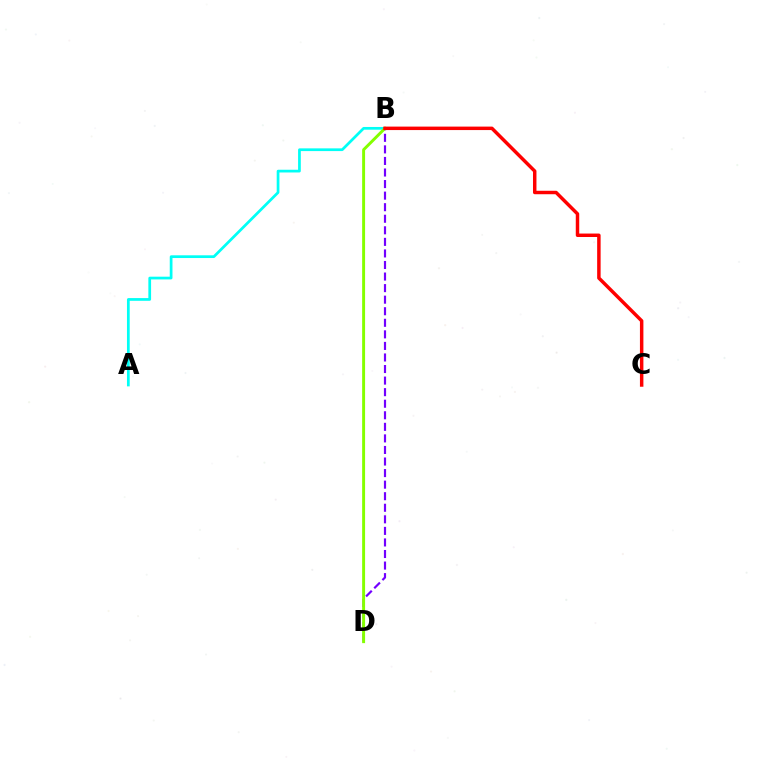{('A', 'B'): [{'color': '#00fff6', 'line_style': 'solid', 'thickness': 1.97}], ('B', 'D'): [{'color': '#7200ff', 'line_style': 'dashed', 'thickness': 1.57}, {'color': '#84ff00', 'line_style': 'solid', 'thickness': 2.11}], ('B', 'C'): [{'color': '#ff0000', 'line_style': 'solid', 'thickness': 2.49}]}